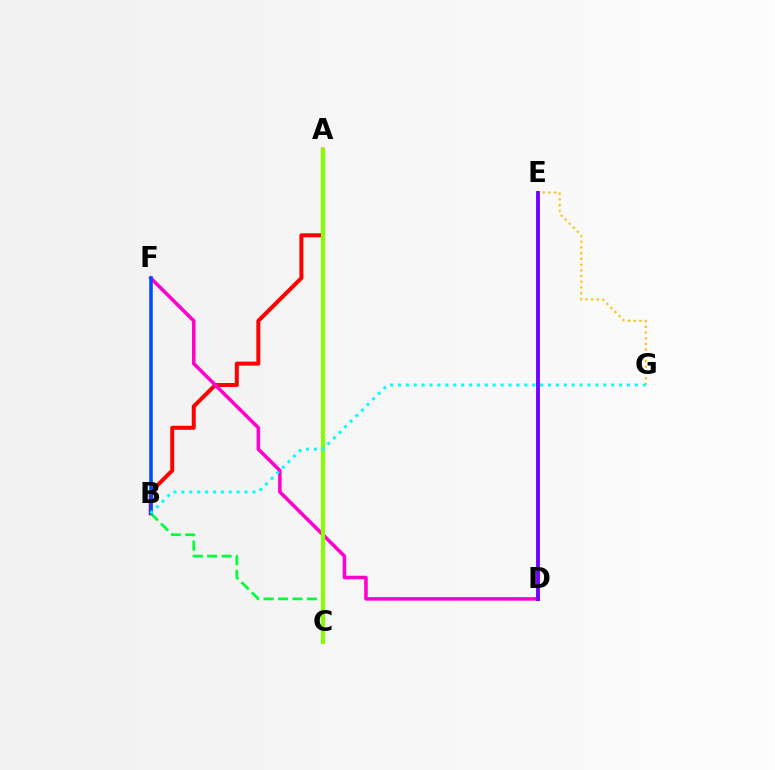{('A', 'B'): [{'color': '#ff0000', 'line_style': 'solid', 'thickness': 2.87}], ('B', 'C'): [{'color': '#00ff39', 'line_style': 'dashed', 'thickness': 1.96}], ('D', 'F'): [{'color': '#ff00cf', 'line_style': 'solid', 'thickness': 2.55}], ('A', 'C'): [{'color': '#84ff00', 'line_style': 'solid', 'thickness': 2.95}], ('E', 'G'): [{'color': '#ffbd00', 'line_style': 'dotted', 'thickness': 1.55}], ('D', 'E'): [{'color': '#7200ff', 'line_style': 'solid', 'thickness': 2.79}], ('B', 'F'): [{'color': '#004bff', 'line_style': 'solid', 'thickness': 2.54}], ('B', 'G'): [{'color': '#00fff6', 'line_style': 'dotted', 'thickness': 2.15}]}